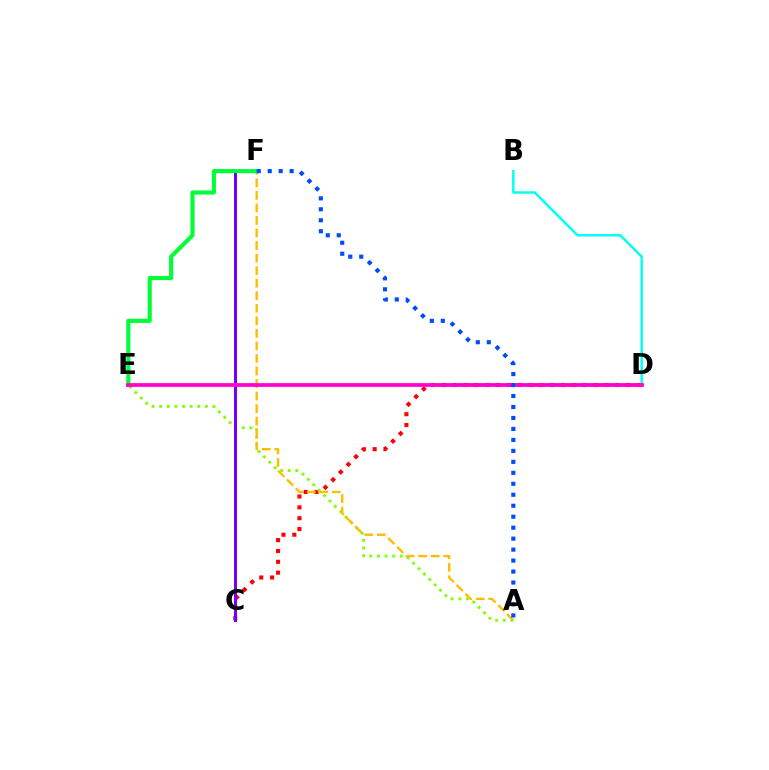{('C', 'D'): [{'color': '#ff0000', 'line_style': 'dotted', 'thickness': 2.94}], ('A', 'E'): [{'color': '#84ff00', 'line_style': 'dotted', 'thickness': 2.07}], ('C', 'F'): [{'color': '#7200ff', 'line_style': 'solid', 'thickness': 2.17}], ('A', 'F'): [{'color': '#ffbd00', 'line_style': 'dashed', 'thickness': 1.7}, {'color': '#004bff', 'line_style': 'dotted', 'thickness': 2.98}], ('E', 'F'): [{'color': '#00ff39', 'line_style': 'solid', 'thickness': 2.97}], ('B', 'D'): [{'color': '#00fff6', 'line_style': 'solid', 'thickness': 1.77}], ('D', 'E'): [{'color': '#ff00cf', 'line_style': 'solid', 'thickness': 2.7}]}